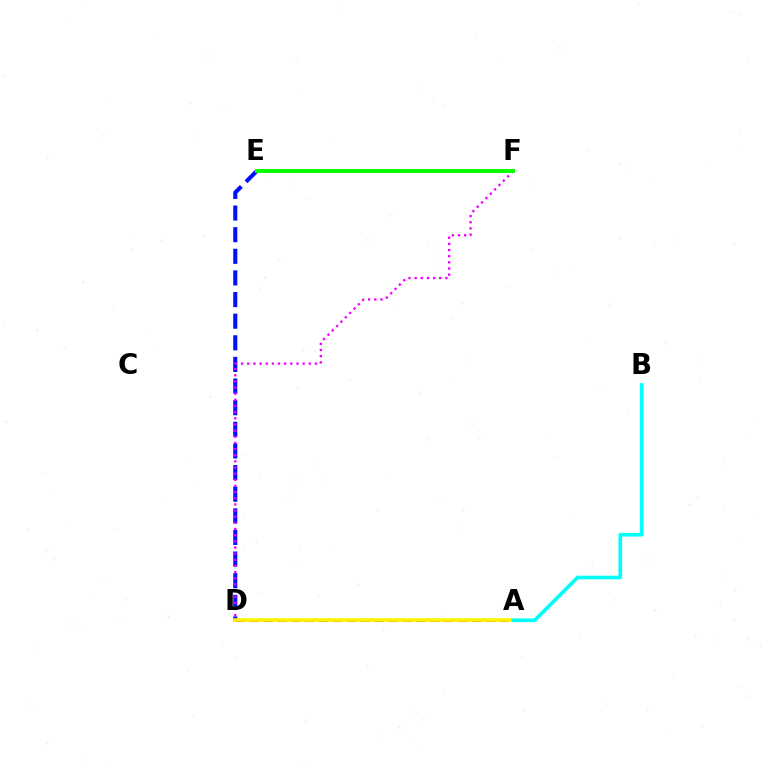{('D', 'E'): [{'color': '#0010ff', 'line_style': 'dashed', 'thickness': 2.94}], ('A', 'D'): [{'color': '#ff0000', 'line_style': 'dashed', 'thickness': 1.89}, {'color': '#fcf500', 'line_style': 'solid', 'thickness': 2.57}], ('D', 'F'): [{'color': '#ee00ff', 'line_style': 'dotted', 'thickness': 1.67}], ('A', 'B'): [{'color': '#00fff6', 'line_style': 'solid', 'thickness': 2.64}], ('E', 'F'): [{'color': '#08ff00', 'line_style': 'solid', 'thickness': 2.83}]}